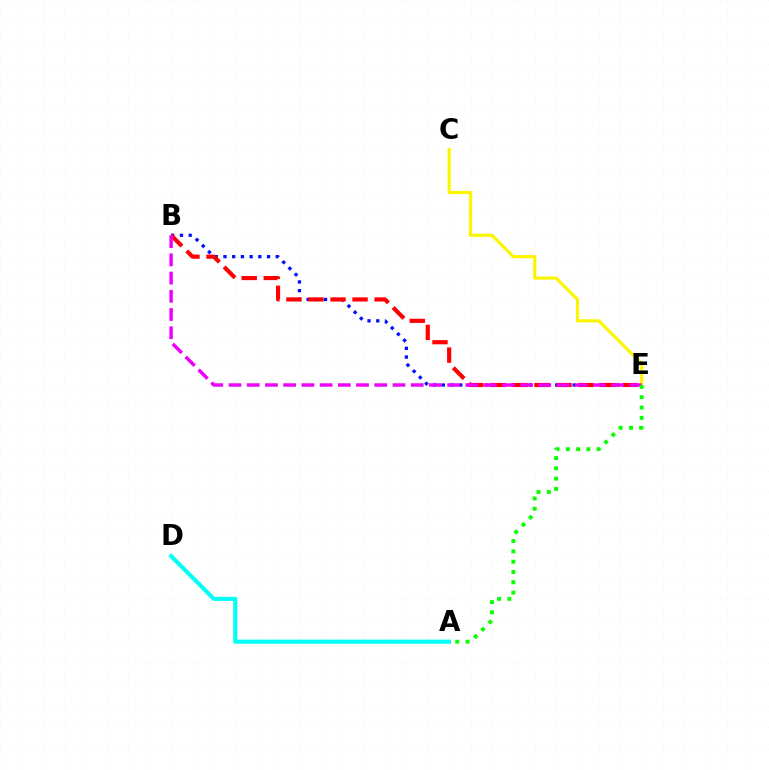{('B', 'E'): [{'color': '#0010ff', 'line_style': 'dotted', 'thickness': 2.37}, {'color': '#ff0000', 'line_style': 'dashed', 'thickness': 2.99}, {'color': '#ee00ff', 'line_style': 'dashed', 'thickness': 2.48}], ('C', 'E'): [{'color': '#fcf500', 'line_style': 'solid', 'thickness': 2.28}], ('A', 'D'): [{'color': '#00fff6', 'line_style': 'solid', 'thickness': 2.93}], ('A', 'E'): [{'color': '#08ff00', 'line_style': 'dotted', 'thickness': 2.8}]}